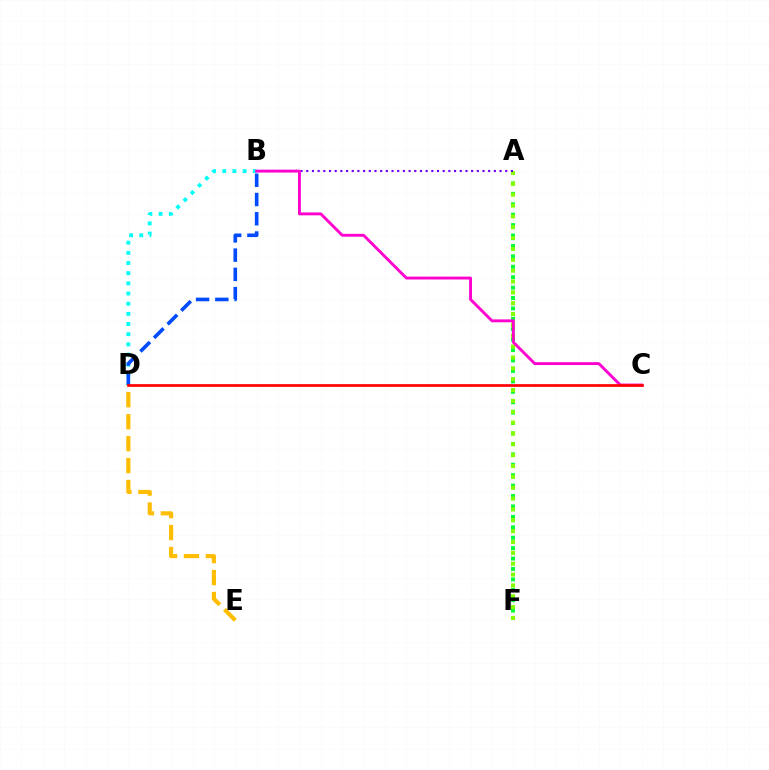{('D', 'E'): [{'color': '#ffbd00', 'line_style': 'dashed', 'thickness': 2.98}], ('A', 'F'): [{'color': '#00ff39', 'line_style': 'dotted', 'thickness': 2.83}, {'color': '#84ff00', 'line_style': 'dotted', 'thickness': 2.95}], ('B', 'D'): [{'color': '#00fff6', 'line_style': 'dotted', 'thickness': 2.76}, {'color': '#004bff', 'line_style': 'dashed', 'thickness': 2.62}], ('A', 'B'): [{'color': '#7200ff', 'line_style': 'dotted', 'thickness': 1.54}], ('B', 'C'): [{'color': '#ff00cf', 'line_style': 'solid', 'thickness': 2.07}], ('C', 'D'): [{'color': '#ff0000', 'line_style': 'solid', 'thickness': 1.94}]}